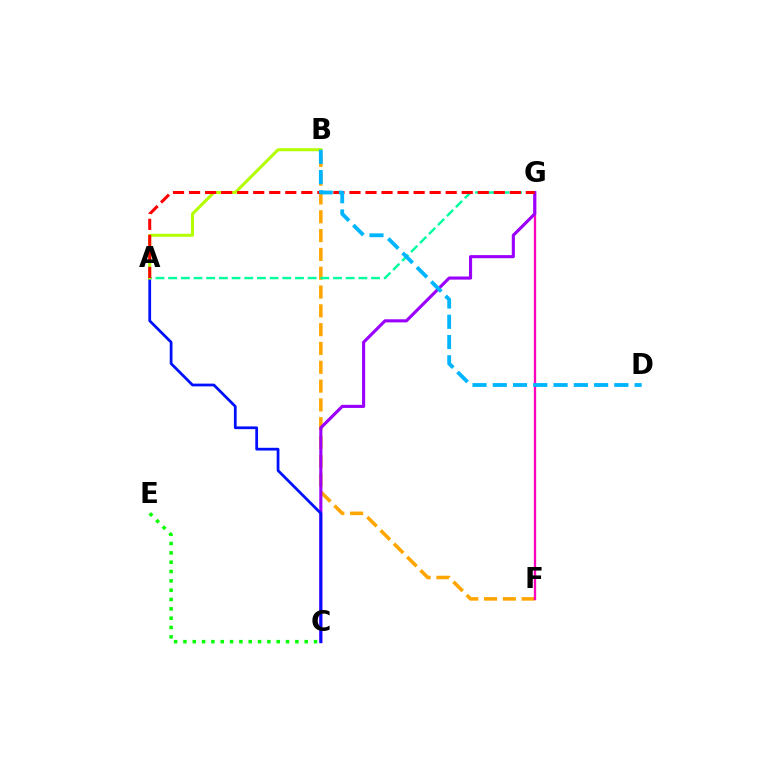{('C', 'E'): [{'color': '#08ff00', 'line_style': 'dotted', 'thickness': 2.53}], ('B', 'F'): [{'color': '#ffa500', 'line_style': 'dashed', 'thickness': 2.56}], ('F', 'G'): [{'color': '#ff00bd', 'line_style': 'solid', 'thickness': 1.67}], ('A', 'G'): [{'color': '#00ff9d', 'line_style': 'dashed', 'thickness': 1.72}, {'color': '#ff0000', 'line_style': 'dashed', 'thickness': 2.18}], ('C', 'G'): [{'color': '#9b00ff', 'line_style': 'solid', 'thickness': 2.24}], ('A', 'C'): [{'color': '#0010ff', 'line_style': 'solid', 'thickness': 1.98}], ('A', 'B'): [{'color': '#b3ff00', 'line_style': 'solid', 'thickness': 2.17}], ('B', 'D'): [{'color': '#00b5ff', 'line_style': 'dashed', 'thickness': 2.75}]}